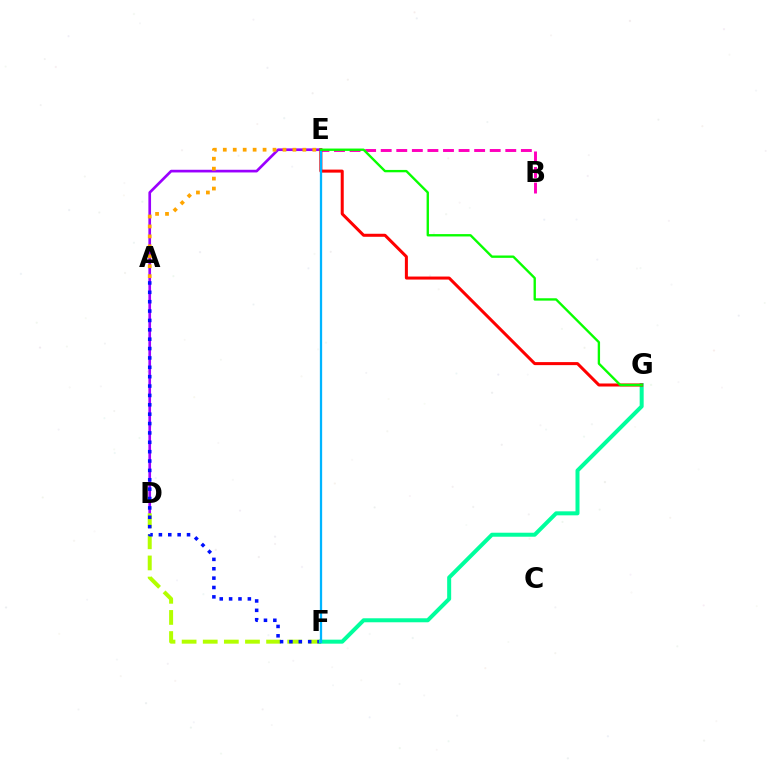{('D', 'E'): [{'color': '#9b00ff', 'line_style': 'solid', 'thickness': 1.93}], ('B', 'E'): [{'color': '#ff00bd', 'line_style': 'dashed', 'thickness': 2.12}], ('D', 'F'): [{'color': '#b3ff00', 'line_style': 'dashed', 'thickness': 2.87}], ('A', 'F'): [{'color': '#0010ff', 'line_style': 'dotted', 'thickness': 2.55}], ('F', 'G'): [{'color': '#00ff9d', 'line_style': 'solid', 'thickness': 2.88}], ('E', 'G'): [{'color': '#ff0000', 'line_style': 'solid', 'thickness': 2.18}, {'color': '#08ff00', 'line_style': 'solid', 'thickness': 1.7}], ('A', 'E'): [{'color': '#ffa500', 'line_style': 'dotted', 'thickness': 2.7}], ('E', 'F'): [{'color': '#00b5ff', 'line_style': 'solid', 'thickness': 1.64}]}